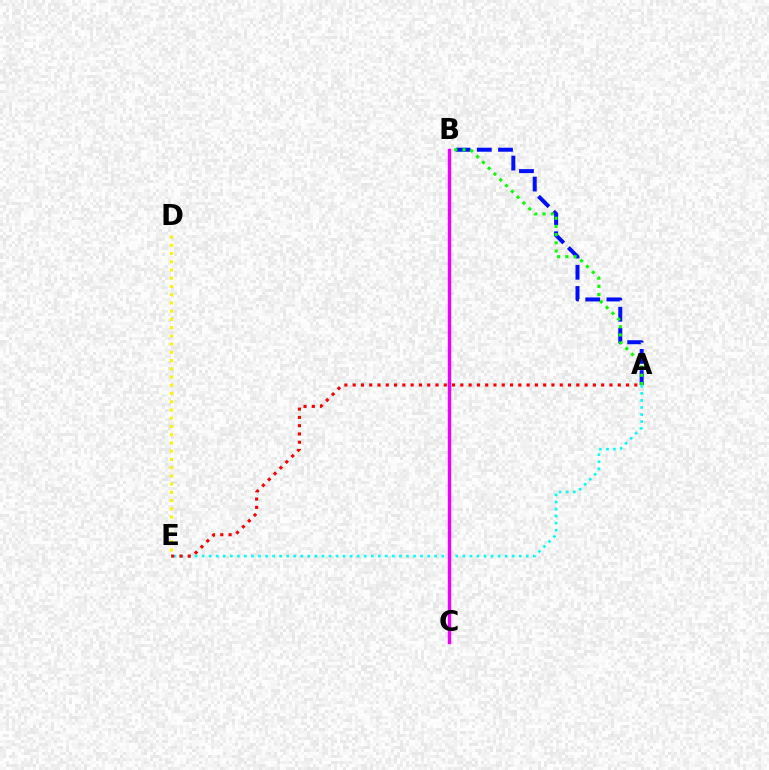{('A', 'B'): [{'color': '#0010ff', 'line_style': 'dashed', 'thickness': 2.88}, {'color': '#08ff00', 'line_style': 'dotted', 'thickness': 2.23}], ('A', 'E'): [{'color': '#00fff6', 'line_style': 'dotted', 'thickness': 1.91}, {'color': '#ff0000', 'line_style': 'dotted', 'thickness': 2.25}], ('D', 'E'): [{'color': '#fcf500', 'line_style': 'dotted', 'thickness': 2.24}], ('B', 'C'): [{'color': '#ee00ff', 'line_style': 'solid', 'thickness': 2.44}]}